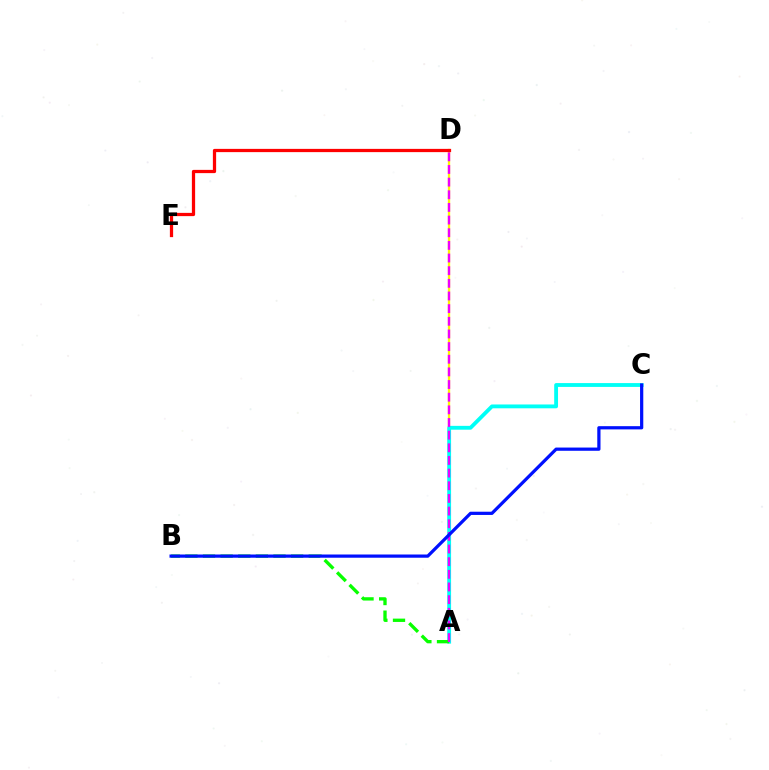{('A', 'D'): [{'color': '#fcf500', 'line_style': 'solid', 'thickness': 1.67}, {'color': '#ee00ff', 'line_style': 'dashed', 'thickness': 1.72}], ('A', 'C'): [{'color': '#00fff6', 'line_style': 'solid', 'thickness': 2.76}], ('D', 'E'): [{'color': '#ff0000', 'line_style': 'solid', 'thickness': 2.34}], ('A', 'B'): [{'color': '#08ff00', 'line_style': 'dashed', 'thickness': 2.39}], ('B', 'C'): [{'color': '#0010ff', 'line_style': 'solid', 'thickness': 2.32}]}